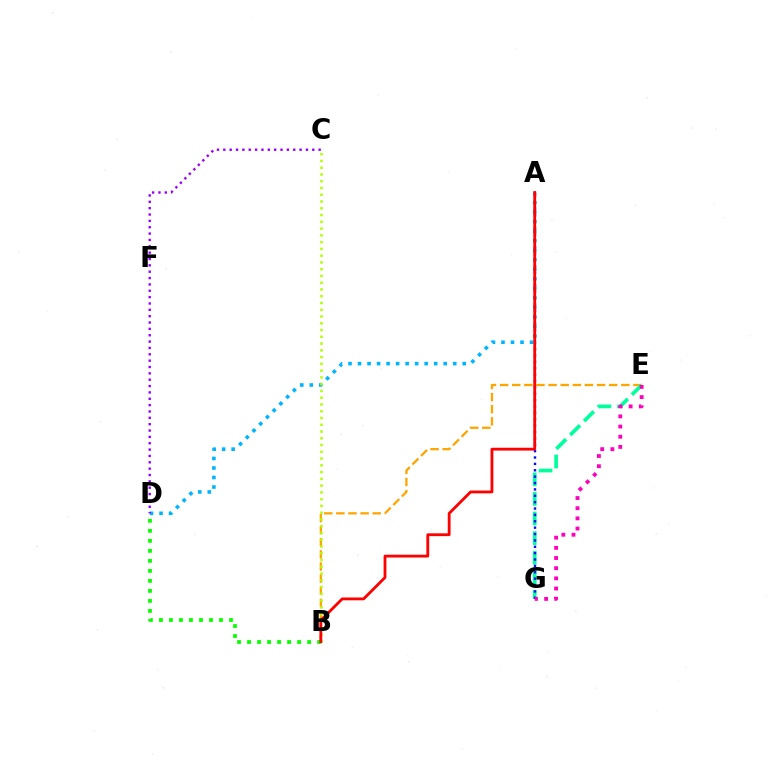{('B', 'E'): [{'color': '#ffa500', 'line_style': 'dashed', 'thickness': 1.65}], ('E', 'G'): [{'color': '#00ff9d', 'line_style': 'dashed', 'thickness': 2.66}, {'color': '#ff00bd', 'line_style': 'dotted', 'thickness': 2.76}], ('A', 'G'): [{'color': '#0010ff', 'line_style': 'dotted', 'thickness': 1.73}], ('B', 'D'): [{'color': '#08ff00', 'line_style': 'dotted', 'thickness': 2.72}], ('A', 'D'): [{'color': '#00b5ff', 'line_style': 'dotted', 'thickness': 2.59}], ('B', 'C'): [{'color': '#b3ff00', 'line_style': 'dotted', 'thickness': 1.84}], ('C', 'D'): [{'color': '#9b00ff', 'line_style': 'dotted', 'thickness': 1.73}], ('A', 'B'): [{'color': '#ff0000', 'line_style': 'solid', 'thickness': 2.03}]}